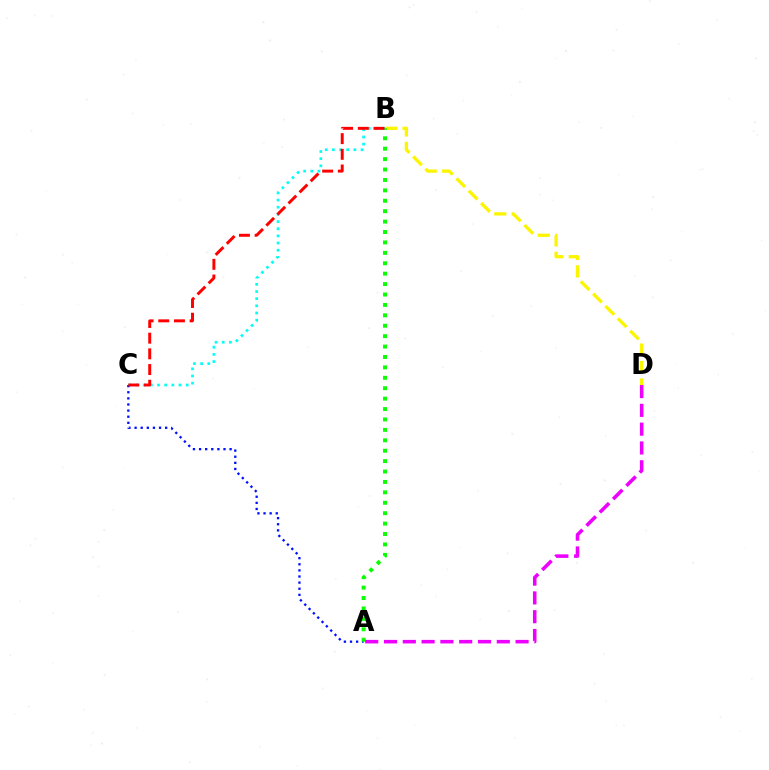{('B', 'C'): [{'color': '#00fff6', 'line_style': 'dotted', 'thickness': 1.95}, {'color': '#ff0000', 'line_style': 'dashed', 'thickness': 2.13}], ('B', 'D'): [{'color': '#fcf500', 'line_style': 'dashed', 'thickness': 2.37}], ('A', 'C'): [{'color': '#0010ff', 'line_style': 'dotted', 'thickness': 1.66}], ('A', 'B'): [{'color': '#08ff00', 'line_style': 'dotted', 'thickness': 2.83}], ('A', 'D'): [{'color': '#ee00ff', 'line_style': 'dashed', 'thickness': 2.55}]}